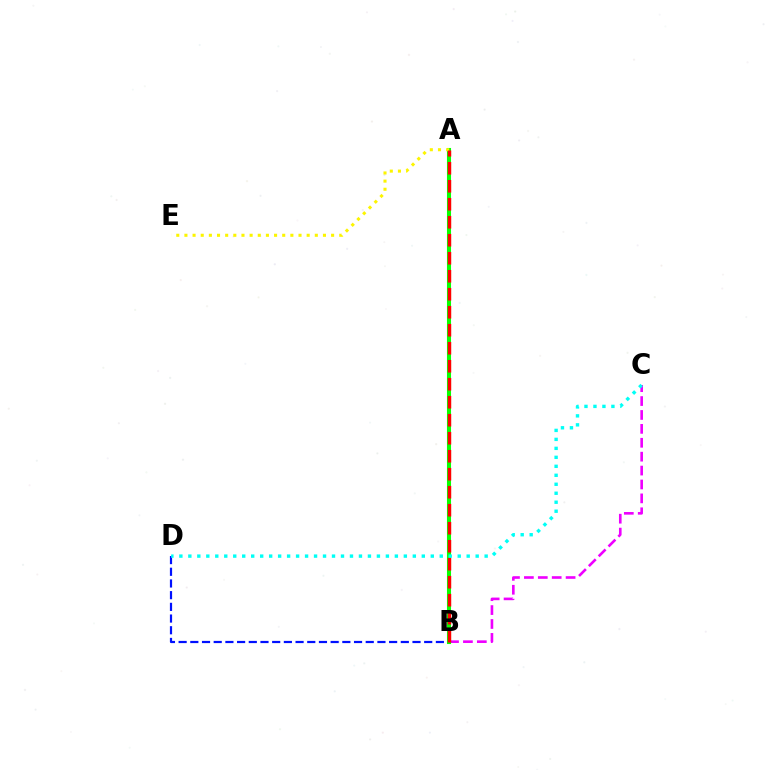{('B', 'C'): [{'color': '#ee00ff', 'line_style': 'dashed', 'thickness': 1.89}], ('B', 'D'): [{'color': '#0010ff', 'line_style': 'dashed', 'thickness': 1.59}], ('A', 'B'): [{'color': '#08ff00', 'line_style': 'solid', 'thickness': 2.93}, {'color': '#ff0000', 'line_style': 'dashed', 'thickness': 2.45}], ('A', 'E'): [{'color': '#fcf500', 'line_style': 'dotted', 'thickness': 2.21}], ('C', 'D'): [{'color': '#00fff6', 'line_style': 'dotted', 'thickness': 2.44}]}